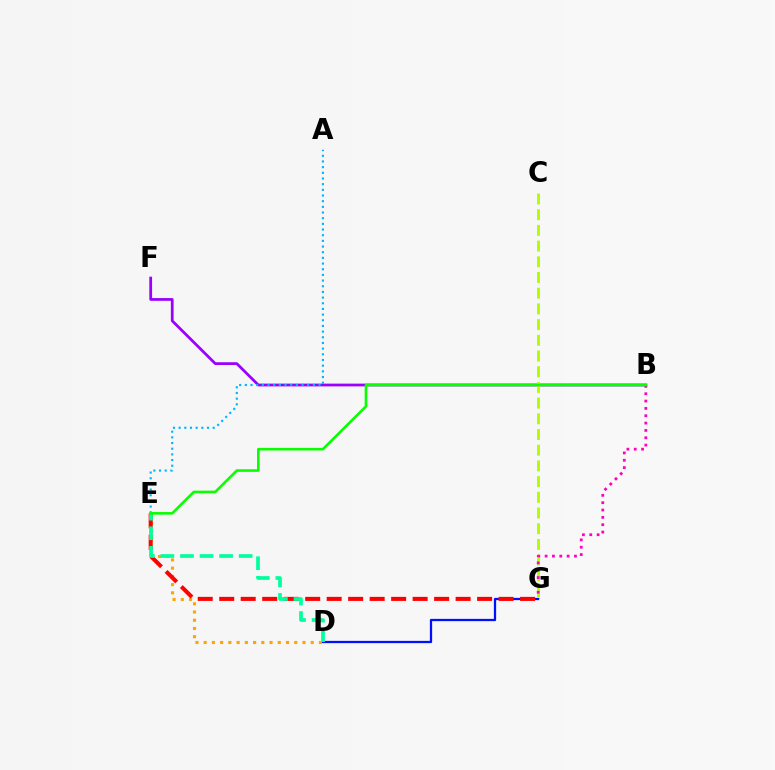{('B', 'F'): [{'color': '#9b00ff', 'line_style': 'solid', 'thickness': 1.98}], ('C', 'G'): [{'color': '#b3ff00', 'line_style': 'dashed', 'thickness': 2.13}], ('B', 'G'): [{'color': '#ff00bd', 'line_style': 'dotted', 'thickness': 1.99}], ('D', 'G'): [{'color': '#0010ff', 'line_style': 'solid', 'thickness': 1.63}], ('D', 'E'): [{'color': '#ffa500', 'line_style': 'dotted', 'thickness': 2.24}, {'color': '#00ff9d', 'line_style': 'dashed', 'thickness': 2.66}], ('A', 'E'): [{'color': '#00b5ff', 'line_style': 'dotted', 'thickness': 1.54}], ('E', 'G'): [{'color': '#ff0000', 'line_style': 'dashed', 'thickness': 2.92}], ('B', 'E'): [{'color': '#08ff00', 'line_style': 'solid', 'thickness': 1.87}]}